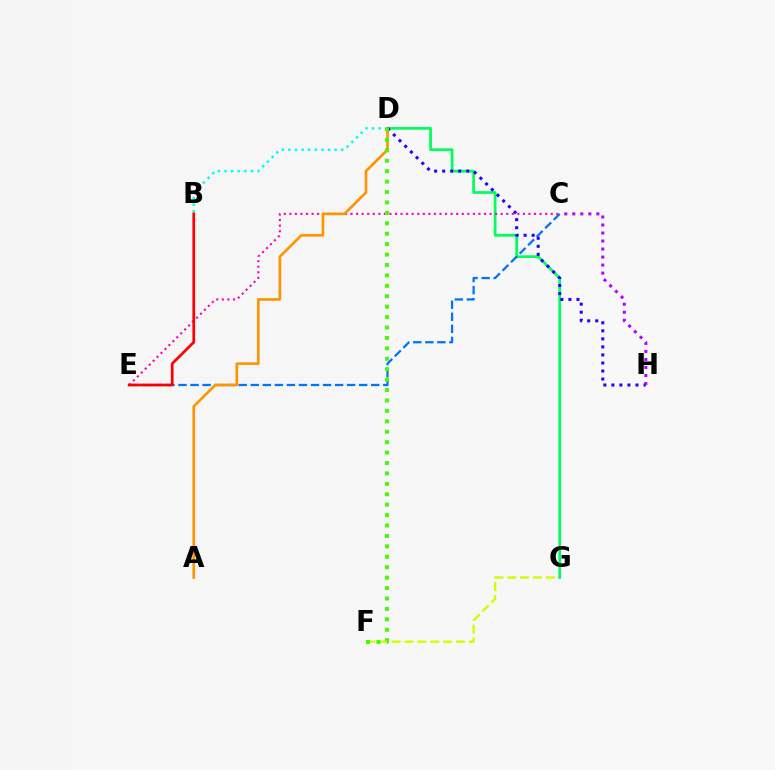{('F', 'G'): [{'color': '#d1ff00', 'line_style': 'dashed', 'thickness': 1.75}], ('D', 'G'): [{'color': '#00ff5c', 'line_style': 'solid', 'thickness': 1.97}], ('B', 'D'): [{'color': '#00fff6', 'line_style': 'dotted', 'thickness': 1.79}], ('C', 'E'): [{'color': '#0074ff', 'line_style': 'dashed', 'thickness': 1.64}, {'color': '#ff00ac', 'line_style': 'dotted', 'thickness': 1.51}], ('A', 'D'): [{'color': '#ff9400', 'line_style': 'solid', 'thickness': 1.92}], ('D', 'H'): [{'color': '#2500ff', 'line_style': 'dotted', 'thickness': 2.18}], ('D', 'F'): [{'color': '#3dff00', 'line_style': 'dotted', 'thickness': 2.83}], ('C', 'H'): [{'color': '#b900ff', 'line_style': 'dotted', 'thickness': 2.18}], ('B', 'E'): [{'color': '#ff0000', 'line_style': 'solid', 'thickness': 1.95}]}